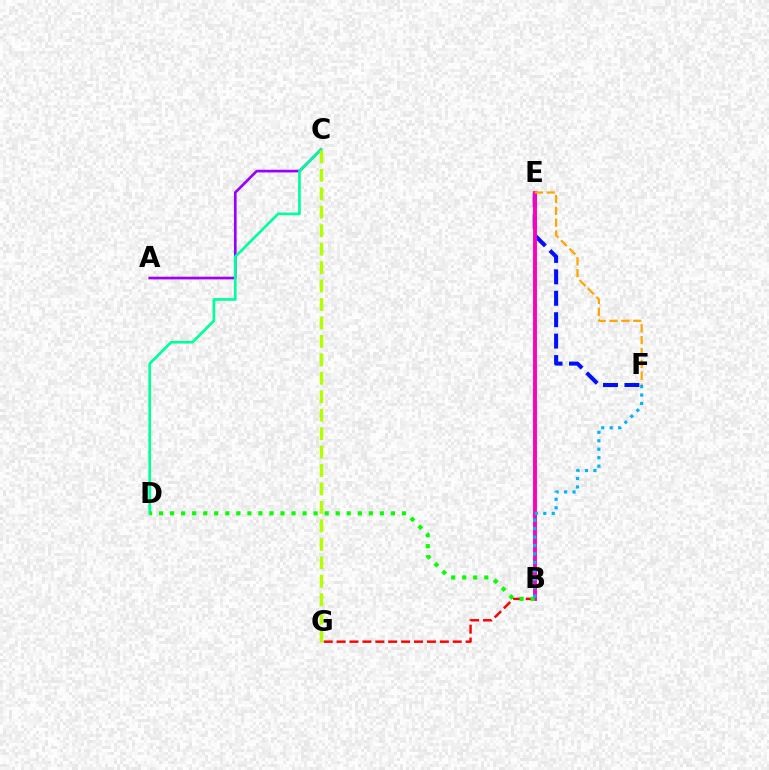{('B', 'G'): [{'color': '#ff0000', 'line_style': 'dashed', 'thickness': 1.75}], ('E', 'F'): [{'color': '#0010ff', 'line_style': 'dashed', 'thickness': 2.91}, {'color': '#ffa500', 'line_style': 'dashed', 'thickness': 1.61}], ('A', 'C'): [{'color': '#9b00ff', 'line_style': 'solid', 'thickness': 1.93}], ('B', 'E'): [{'color': '#ff00bd', 'line_style': 'solid', 'thickness': 2.81}], ('C', 'D'): [{'color': '#00ff9d', 'line_style': 'solid', 'thickness': 1.94}], ('C', 'G'): [{'color': '#b3ff00', 'line_style': 'dashed', 'thickness': 2.51}], ('B', 'D'): [{'color': '#08ff00', 'line_style': 'dotted', 'thickness': 3.0}], ('B', 'F'): [{'color': '#00b5ff', 'line_style': 'dotted', 'thickness': 2.29}]}